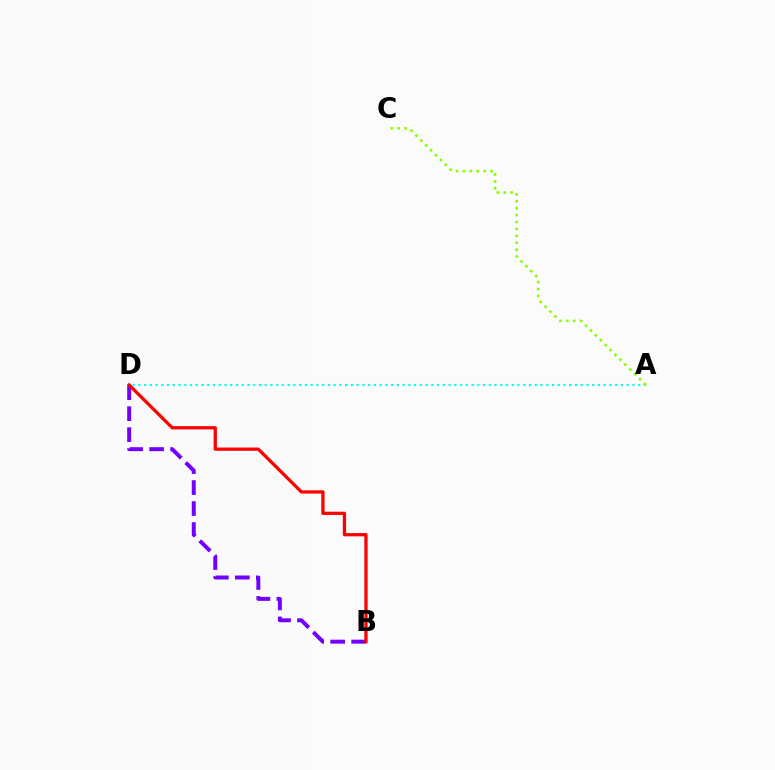{('B', 'D'): [{'color': '#7200ff', 'line_style': 'dashed', 'thickness': 2.85}, {'color': '#ff0000', 'line_style': 'solid', 'thickness': 2.35}], ('A', 'D'): [{'color': '#00fff6', 'line_style': 'dotted', 'thickness': 1.56}], ('A', 'C'): [{'color': '#84ff00', 'line_style': 'dotted', 'thickness': 1.88}]}